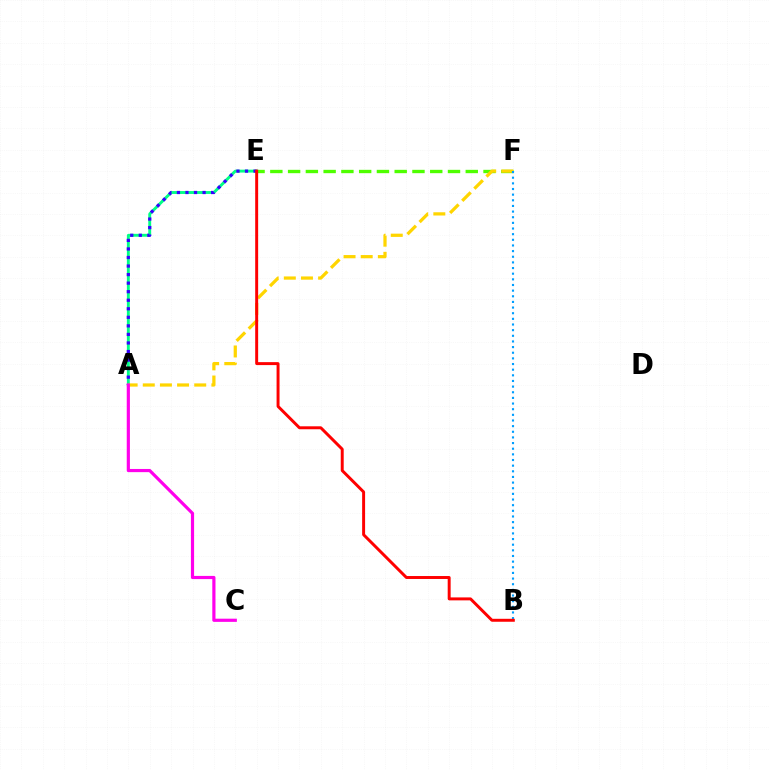{('E', 'F'): [{'color': '#4fff00', 'line_style': 'dashed', 'thickness': 2.41}], ('A', 'E'): [{'color': '#00ff86', 'line_style': 'solid', 'thickness': 2.09}, {'color': '#3700ff', 'line_style': 'dotted', 'thickness': 2.32}], ('A', 'F'): [{'color': '#ffd500', 'line_style': 'dashed', 'thickness': 2.33}], ('B', 'F'): [{'color': '#009eff', 'line_style': 'dotted', 'thickness': 1.53}], ('B', 'E'): [{'color': '#ff0000', 'line_style': 'solid', 'thickness': 2.13}], ('A', 'C'): [{'color': '#ff00ed', 'line_style': 'solid', 'thickness': 2.29}]}